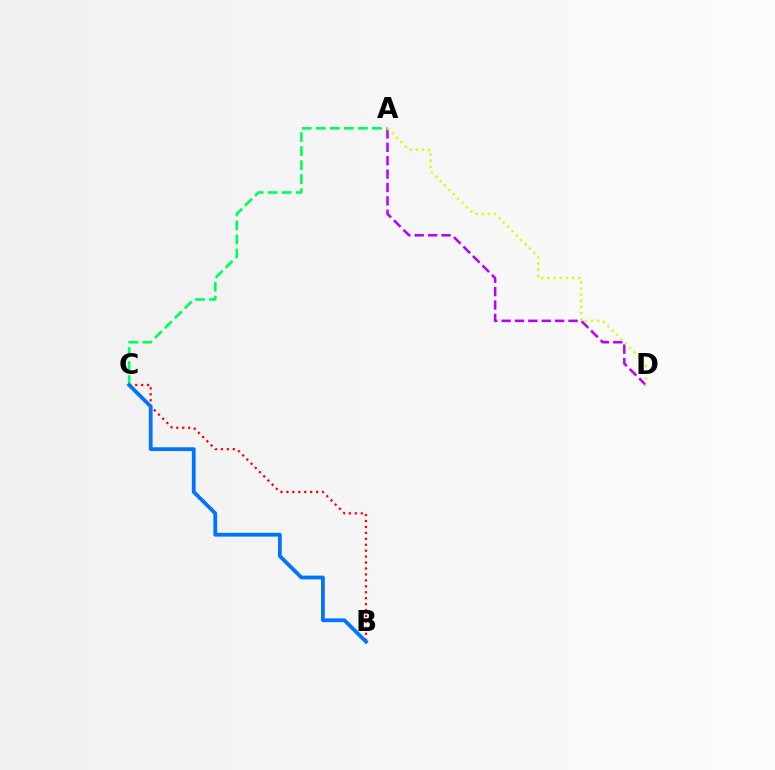{('B', 'C'): [{'color': '#ff0000', 'line_style': 'dotted', 'thickness': 1.61}, {'color': '#0074ff', 'line_style': 'solid', 'thickness': 2.73}], ('A', 'C'): [{'color': '#00ff5c', 'line_style': 'dashed', 'thickness': 1.91}], ('A', 'D'): [{'color': '#b900ff', 'line_style': 'dashed', 'thickness': 1.82}, {'color': '#d1ff00', 'line_style': 'dotted', 'thickness': 1.68}]}